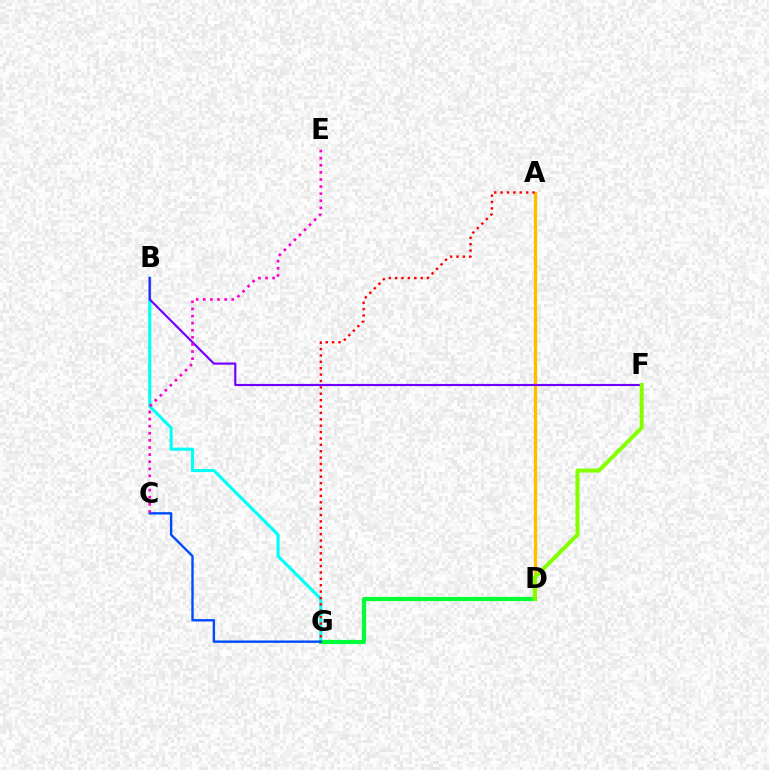{('B', 'G'): [{'color': '#00fff6', 'line_style': 'solid', 'thickness': 2.23}], ('A', 'D'): [{'color': '#ffbd00', 'line_style': 'solid', 'thickness': 2.34}], ('D', 'G'): [{'color': '#00ff39', 'line_style': 'solid', 'thickness': 2.99}], ('B', 'F'): [{'color': '#7200ff', 'line_style': 'solid', 'thickness': 1.55}], ('D', 'F'): [{'color': '#84ff00', 'line_style': 'solid', 'thickness': 2.88}], ('C', 'G'): [{'color': '#004bff', 'line_style': 'solid', 'thickness': 1.72}], ('C', 'E'): [{'color': '#ff00cf', 'line_style': 'dotted', 'thickness': 1.93}], ('A', 'G'): [{'color': '#ff0000', 'line_style': 'dotted', 'thickness': 1.73}]}